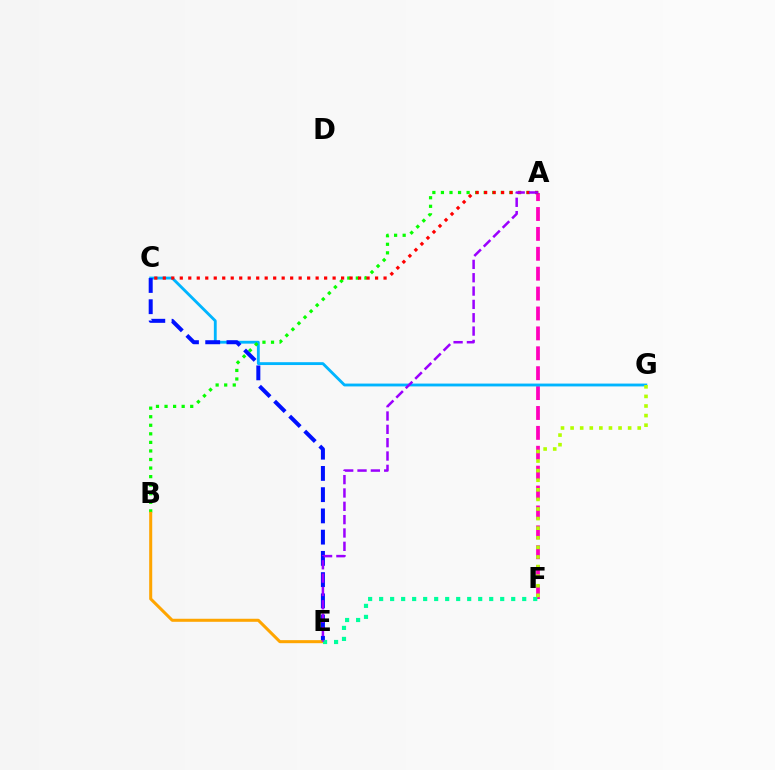{('A', 'F'): [{'color': '#ff00bd', 'line_style': 'dashed', 'thickness': 2.7}], ('C', 'G'): [{'color': '#00b5ff', 'line_style': 'solid', 'thickness': 2.05}], ('A', 'B'): [{'color': '#08ff00', 'line_style': 'dotted', 'thickness': 2.33}], ('A', 'C'): [{'color': '#ff0000', 'line_style': 'dotted', 'thickness': 2.31}], ('C', 'E'): [{'color': '#0010ff', 'line_style': 'dashed', 'thickness': 2.89}], ('B', 'E'): [{'color': '#ffa500', 'line_style': 'solid', 'thickness': 2.19}], ('E', 'F'): [{'color': '#00ff9d', 'line_style': 'dotted', 'thickness': 2.99}], ('A', 'E'): [{'color': '#9b00ff', 'line_style': 'dashed', 'thickness': 1.81}], ('F', 'G'): [{'color': '#b3ff00', 'line_style': 'dotted', 'thickness': 2.61}]}